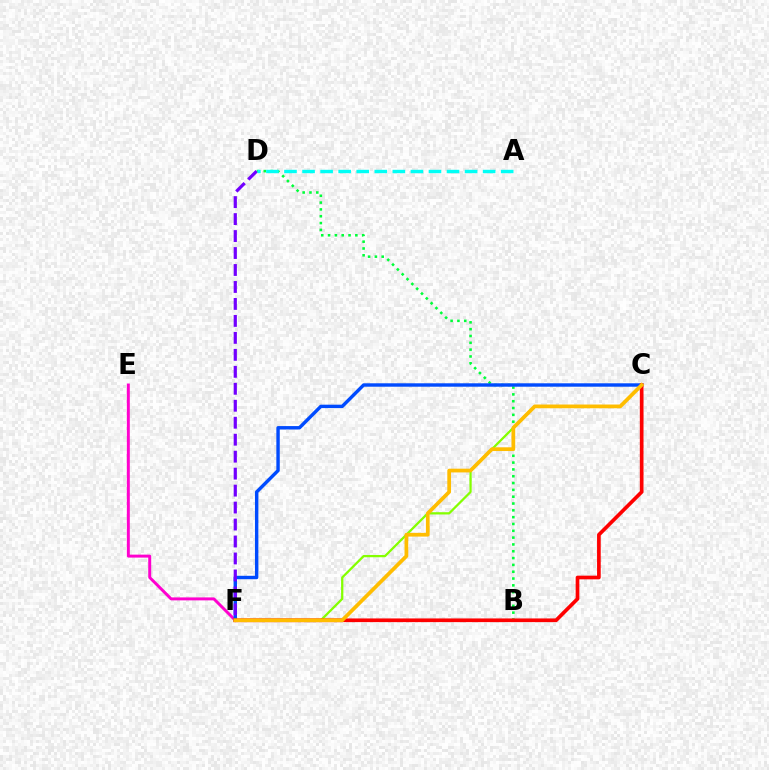{('B', 'D'): [{'color': '#00ff39', 'line_style': 'dotted', 'thickness': 1.85}], ('E', 'F'): [{'color': '#ff00cf', 'line_style': 'solid', 'thickness': 2.13}], ('C', 'F'): [{'color': '#004bff', 'line_style': 'solid', 'thickness': 2.46}, {'color': '#84ff00', 'line_style': 'solid', 'thickness': 1.63}, {'color': '#ff0000', 'line_style': 'solid', 'thickness': 2.65}, {'color': '#ffbd00', 'line_style': 'solid', 'thickness': 2.69}], ('D', 'F'): [{'color': '#7200ff', 'line_style': 'dashed', 'thickness': 2.31}], ('A', 'D'): [{'color': '#00fff6', 'line_style': 'dashed', 'thickness': 2.45}]}